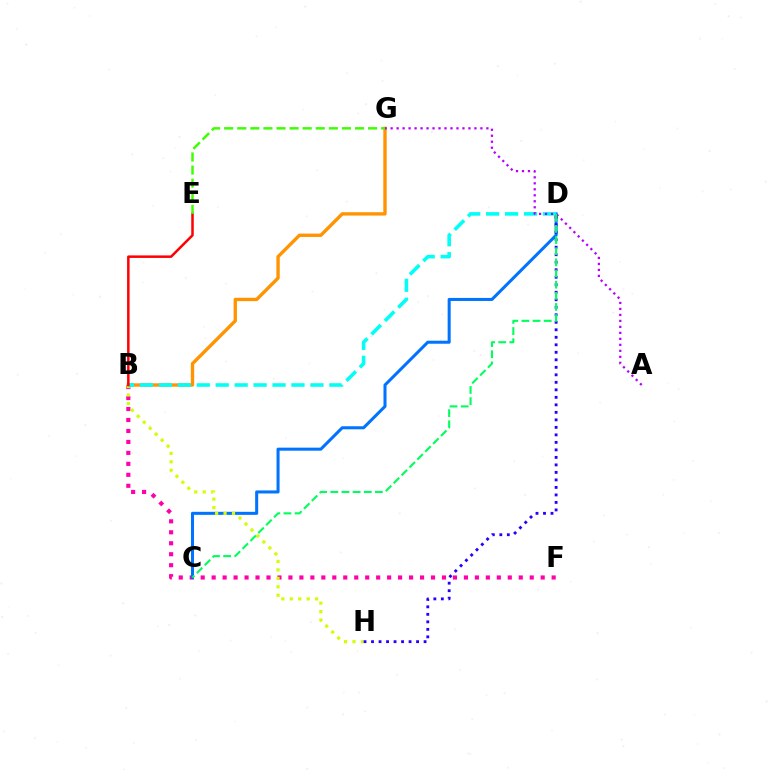{('B', 'F'): [{'color': '#ff00ac', 'line_style': 'dotted', 'thickness': 2.98}], ('C', 'D'): [{'color': '#0074ff', 'line_style': 'solid', 'thickness': 2.19}, {'color': '#00ff5c', 'line_style': 'dashed', 'thickness': 1.51}], ('B', 'G'): [{'color': '#ff9400', 'line_style': 'solid', 'thickness': 2.42}], ('B', 'H'): [{'color': '#d1ff00', 'line_style': 'dotted', 'thickness': 2.3}], ('B', 'D'): [{'color': '#00fff6', 'line_style': 'dashed', 'thickness': 2.57}], ('B', 'E'): [{'color': '#ff0000', 'line_style': 'solid', 'thickness': 1.8}], ('D', 'H'): [{'color': '#2500ff', 'line_style': 'dotted', 'thickness': 2.04}], ('E', 'G'): [{'color': '#3dff00', 'line_style': 'dashed', 'thickness': 1.78}], ('A', 'G'): [{'color': '#b900ff', 'line_style': 'dotted', 'thickness': 1.63}]}